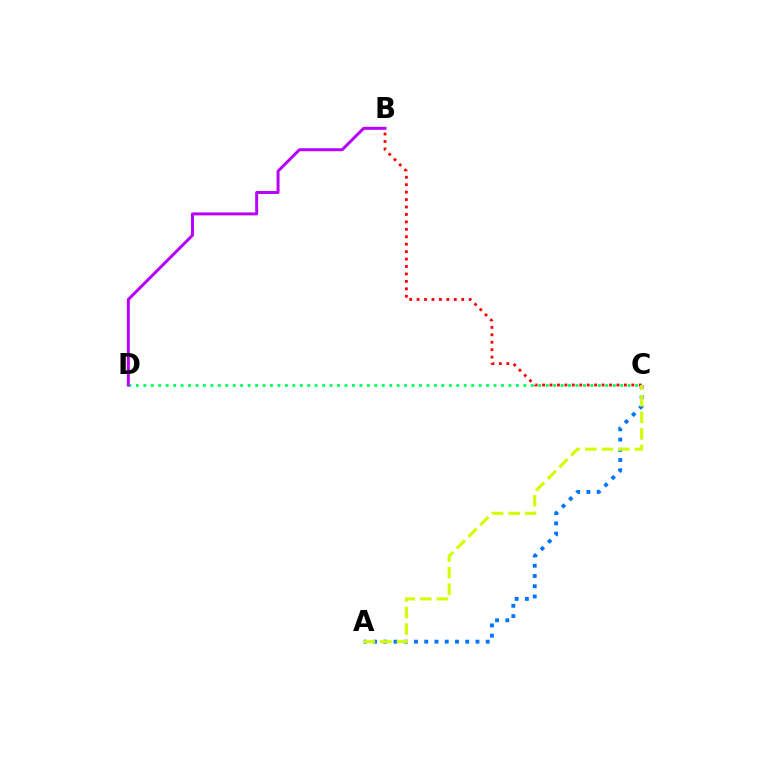{('A', 'C'): [{'color': '#0074ff', 'line_style': 'dotted', 'thickness': 2.78}, {'color': '#d1ff00', 'line_style': 'dashed', 'thickness': 2.25}], ('C', 'D'): [{'color': '#00ff5c', 'line_style': 'dotted', 'thickness': 2.02}], ('B', 'C'): [{'color': '#ff0000', 'line_style': 'dotted', 'thickness': 2.02}], ('B', 'D'): [{'color': '#b900ff', 'line_style': 'solid', 'thickness': 2.14}]}